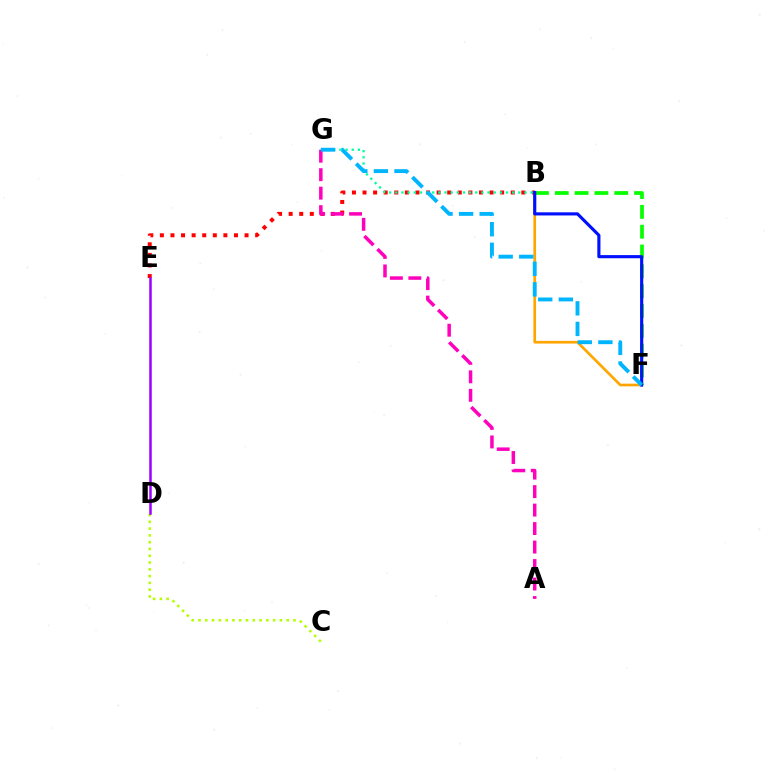{('B', 'F'): [{'color': '#08ff00', 'line_style': 'dashed', 'thickness': 2.69}, {'color': '#ffa500', 'line_style': 'solid', 'thickness': 1.92}, {'color': '#0010ff', 'line_style': 'solid', 'thickness': 2.25}], ('B', 'E'): [{'color': '#ff0000', 'line_style': 'dotted', 'thickness': 2.88}], ('C', 'D'): [{'color': '#b3ff00', 'line_style': 'dotted', 'thickness': 1.84}], ('D', 'E'): [{'color': '#9b00ff', 'line_style': 'solid', 'thickness': 1.8}], ('B', 'G'): [{'color': '#00ff9d', 'line_style': 'dotted', 'thickness': 1.67}], ('A', 'G'): [{'color': '#ff00bd', 'line_style': 'dashed', 'thickness': 2.51}], ('F', 'G'): [{'color': '#00b5ff', 'line_style': 'dashed', 'thickness': 2.8}]}